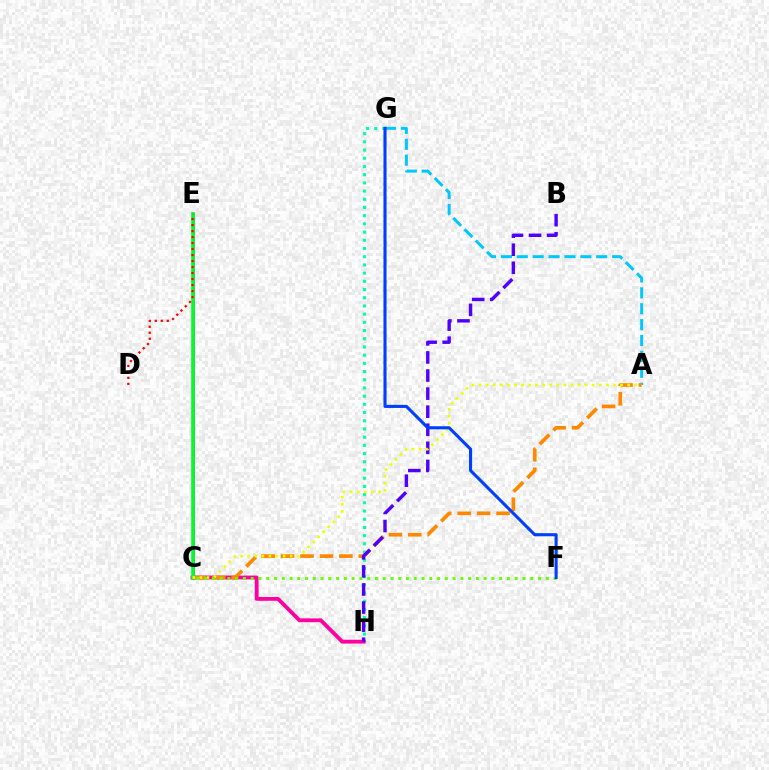{('G', 'H'): [{'color': '#00ffaf', 'line_style': 'dotted', 'thickness': 2.23}], ('C', 'E'): [{'color': '#d600ff', 'line_style': 'solid', 'thickness': 1.87}, {'color': '#00ff27', 'line_style': 'solid', 'thickness': 2.61}], ('C', 'H'): [{'color': '#ff00a0', 'line_style': 'solid', 'thickness': 2.77}], ('A', 'G'): [{'color': '#00c7ff', 'line_style': 'dashed', 'thickness': 2.16}], ('A', 'C'): [{'color': '#ff8800', 'line_style': 'dashed', 'thickness': 2.64}, {'color': '#eeff00', 'line_style': 'dotted', 'thickness': 1.92}], ('B', 'H'): [{'color': '#4f00ff', 'line_style': 'dashed', 'thickness': 2.46}], ('C', 'F'): [{'color': '#66ff00', 'line_style': 'dotted', 'thickness': 2.11}], ('F', 'G'): [{'color': '#003fff', 'line_style': 'solid', 'thickness': 2.23}], ('D', 'E'): [{'color': '#ff0000', 'line_style': 'dotted', 'thickness': 1.63}]}